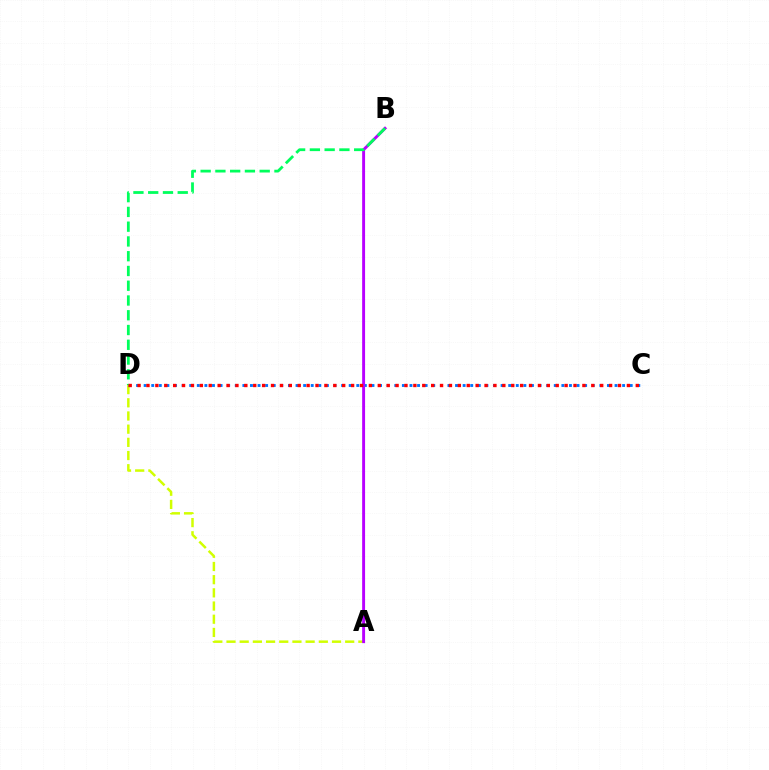{('A', 'D'): [{'color': '#d1ff00', 'line_style': 'dashed', 'thickness': 1.79}], ('C', 'D'): [{'color': '#0074ff', 'line_style': 'dotted', 'thickness': 2.06}, {'color': '#ff0000', 'line_style': 'dotted', 'thickness': 2.42}], ('A', 'B'): [{'color': '#b900ff', 'line_style': 'solid', 'thickness': 2.1}], ('B', 'D'): [{'color': '#00ff5c', 'line_style': 'dashed', 'thickness': 2.01}]}